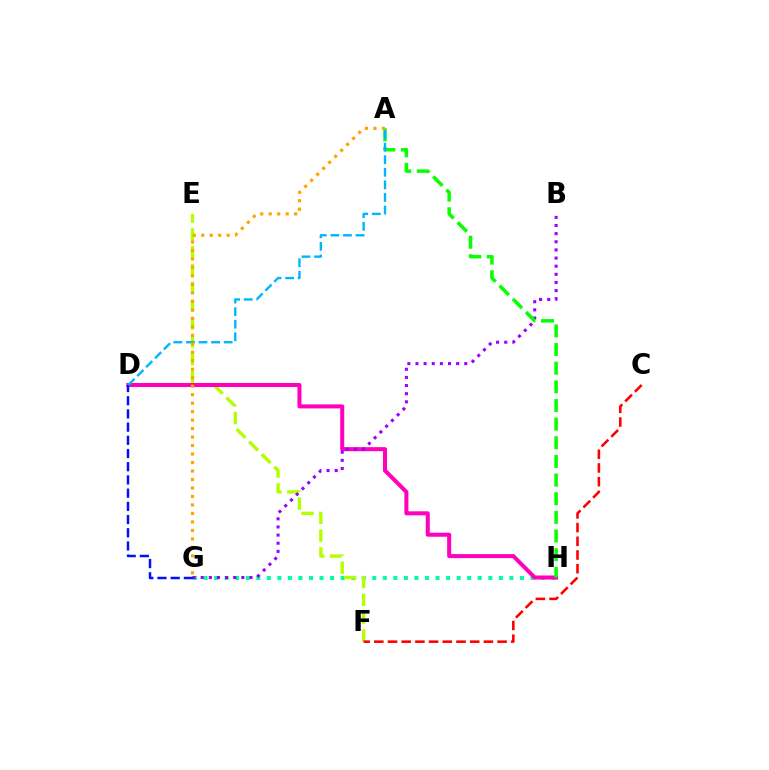{('G', 'H'): [{'color': '#00ff9d', 'line_style': 'dotted', 'thickness': 2.87}], ('E', 'F'): [{'color': '#b3ff00', 'line_style': 'dashed', 'thickness': 2.42}], ('D', 'H'): [{'color': '#ff00bd', 'line_style': 'solid', 'thickness': 2.9}], ('B', 'G'): [{'color': '#9b00ff', 'line_style': 'dotted', 'thickness': 2.21}], ('A', 'H'): [{'color': '#08ff00', 'line_style': 'dashed', 'thickness': 2.53}], ('C', 'F'): [{'color': '#ff0000', 'line_style': 'dashed', 'thickness': 1.86}], ('D', 'G'): [{'color': '#0010ff', 'line_style': 'dashed', 'thickness': 1.79}], ('A', 'D'): [{'color': '#00b5ff', 'line_style': 'dashed', 'thickness': 1.71}], ('A', 'G'): [{'color': '#ffa500', 'line_style': 'dotted', 'thickness': 2.3}]}